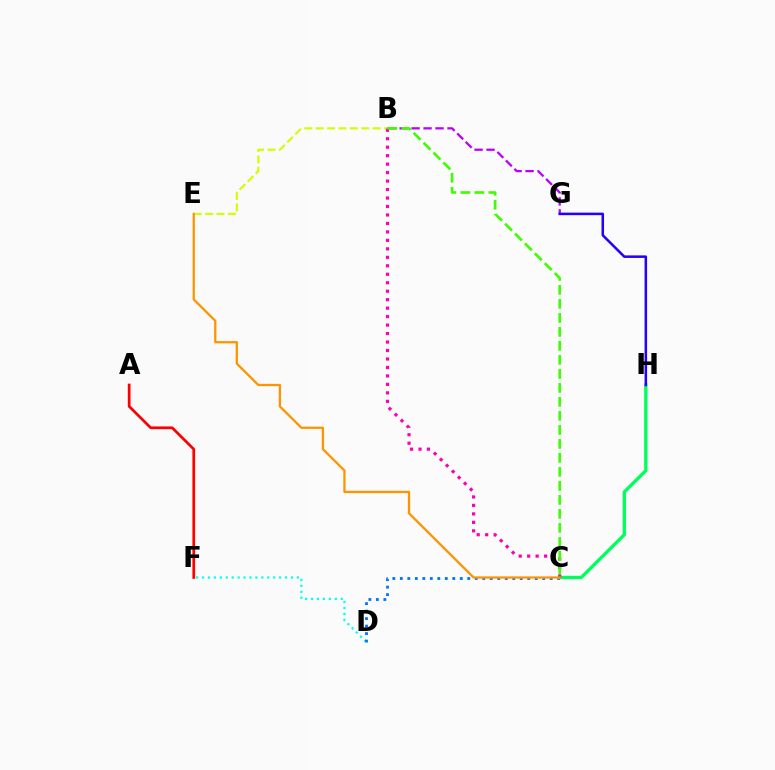{('B', 'E'): [{'color': '#d1ff00', 'line_style': 'dashed', 'thickness': 1.55}], ('A', 'F'): [{'color': '#ff0000', 'line_style': 'solid', 'thickness': 1.96}], ('D', 'F'): [{'color': '#00fff6', 'line_style': 'dotted', 'thickness': 1.61}], ('C', 'D'): [{'color': '#0074ff', 'line_style': 'dotted', 'thickness': 2.04}], ('C', 'H'): [{'color': '#00ff5c', 'line_style': 'solid', 'thickness': 2.4}], ('B', 'G'): [{'color': '#b900ff', 'line_style': 'dashed', 'thickness': 1.63}], ('B', 'C'): [{'color': '#ff00ac', 'line_style': 'dotted', 'thickness': 2.3}, {'color': '#3dff00', 'line_style': 'dashed', 'thickness': 1.9}], ('C', 'E'): [{'color': '#ff9400', 'line_style': 'solid', 'thickness': 1.64}], ('G', 'H'): [{'color': '#2500ff', 'line_style': 'solid', 'thickness': 1.82}]}